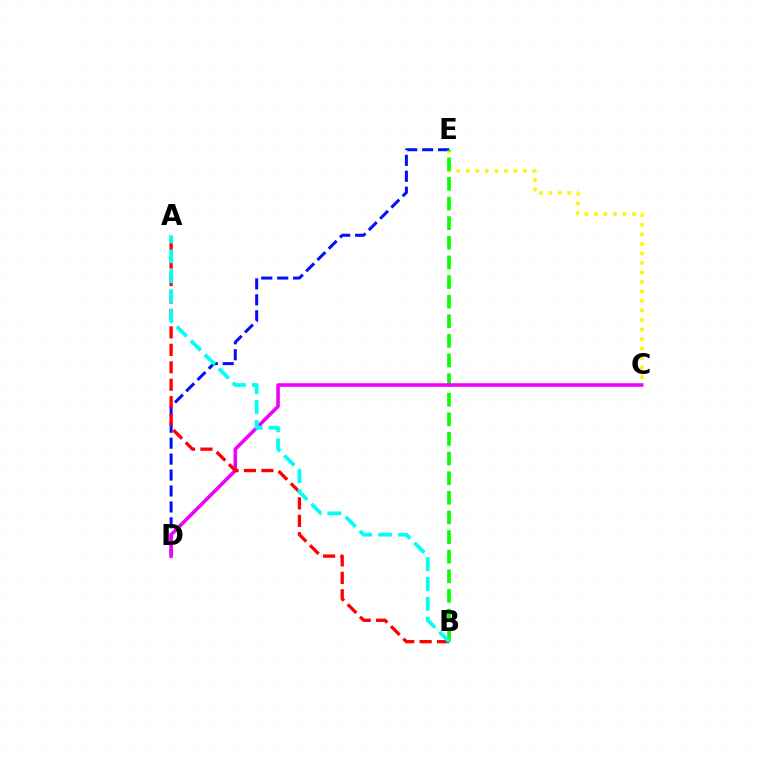{('D', 'E'): [{'color': '#0010ff', 'line_style': 'dashed', 'thickness': 2.17}], ('C', 'E'): [{'color': '#fcf500', 'line_style': 'dotted', 'thickness': 2.58}], ('B', 'E'): [{'color': '#08ff00', 'line_style': 'dashed', 'thickness': 2.67}], ('C', 'D'): [{'color': '#ee00ff', 'line_style': 'solid', 'thickness': 2.56}], ('A', 'B'): [{'color': '#ff0000', 'line_style': 'dashed', 'thickness': 2.37}, {'color': '#00fff6', 'line_style': 'dashed', 'thickness': 2.7}]}